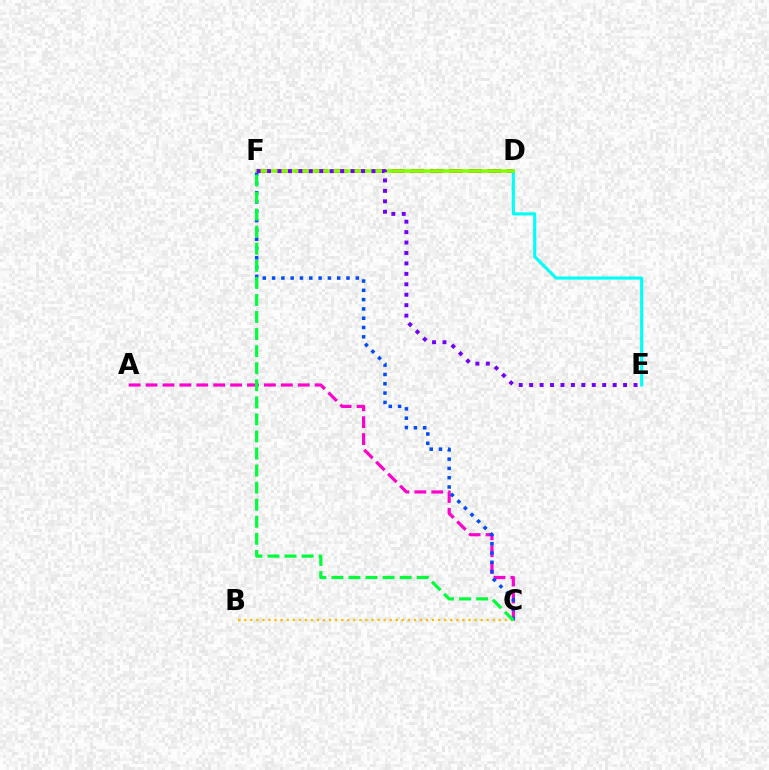{('D', 'F'): [{'color': '#ff0000', 'line_style': 'dashed', 'thickness': 2.61}, {'color': '#84ff00', 'line_style': 'solid', 'thickness': 2.58}], ('B', 'C'): [{'color': '#ffbd00', 'line_style': 'dotted', 'thickness': 1.65}], ('A', 'C'): [{'color': '#ff00cf', 'line_style': 'dashed', 'thickness': 2.3}], ('D', 'E'): [{'color': '#00fff6', 'line_style': 'solid', 'thickness': 2.24}], ('C', 'F'): [{'color': '#004bff', 'line_style': 'dotted', 'thickness': 2.53}, {'color': '#00ff39', 'line_style': 'dashed', 'thickness': 2.32}], ('E', 'F'): [{'color': '#7200ff', 'line_style': 'dotted', 'thickness': 2.84}]}